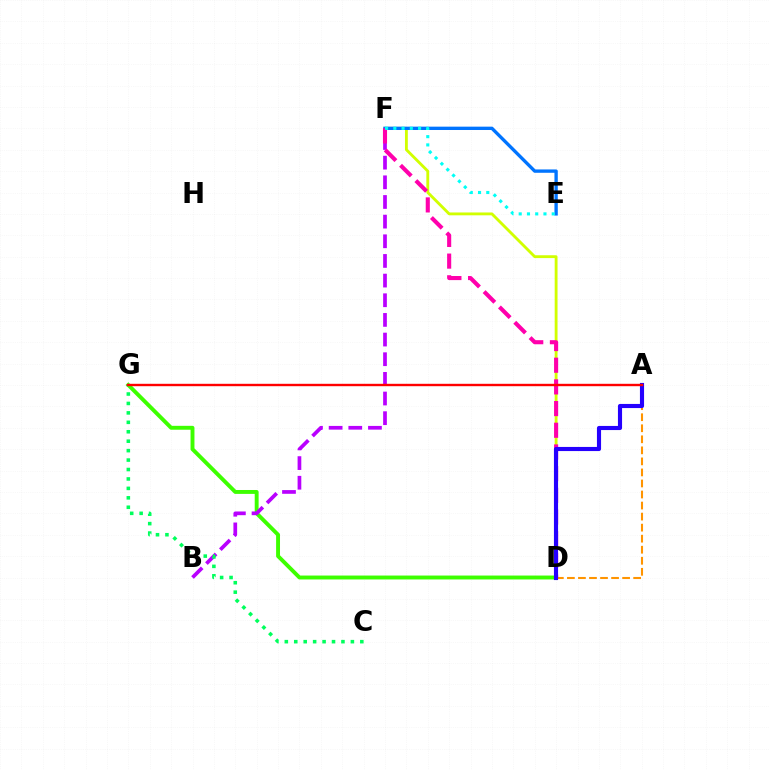{('D', 'F'): [{'color': '#d1ff00', 'line_style': 'solid', 'thickness': 2.05}, {'color': '#ff00ac', 'line_style': 'dashed', 'thickness': 2.95}], ('D', 'G'): [{'color': '#3dff00', 'line_style': 'solid', 'thickness': 2.81}], ('B', 'F'): [{'color': '#b900ff', 'line_style': 'dashed', 'thickness': 2.67}], ('A', 'D'): [{'color': '#ff9400', 'line_style': 'dashed', 'thickness': 1.5}, {'color': '#2500ff', 'line_style': 'solid', 'thickness': 2.97}], ('C', 'G'): [{'color': '#00ff5c', 'line_style': 'dotted', 'thickness': 2.56}], ('E', 'F'): [{'color': '#0074ff', 'line_style': 'solid', 'thickness': 2.41}, {'color': '#00fff6', 'line_style': 'dotted', 'thickness': 2.24}], ('A', 'G'): [{'color': '#ff0000', 'line_style': 'solid', 'thickness': 1.72}]}